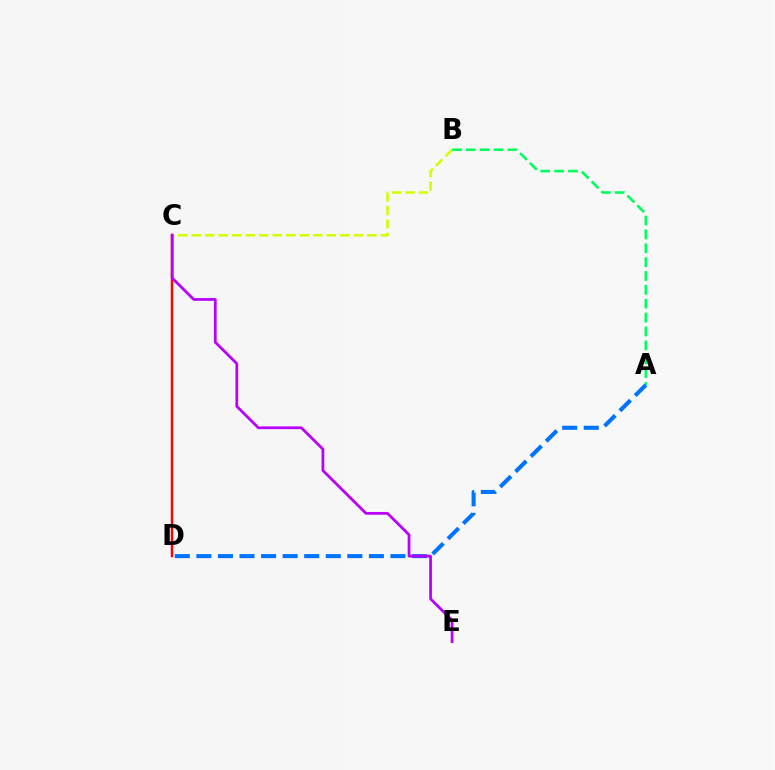{('B', 'C'): [{'color': '#d1ff00', 'line_style': 'dashed', 'thickness': 1.83}], ('C', 'D'): [{'color': '#ff0000', 'line_style': 'solid', 'thickness': 1.78}], ('A', 'B'): [{'color': '#00ff5c', 'line_style': 'dashed', 'thickness': 1.88}], ('A', 'D'): [{'color': '#0074ff', 'line_style': 'dashed', 'thickness': 2.93}], ('C', 'E'): [{'color': '#b900ff', 'line_style': 'solid', 'thickness': 1.98}]}